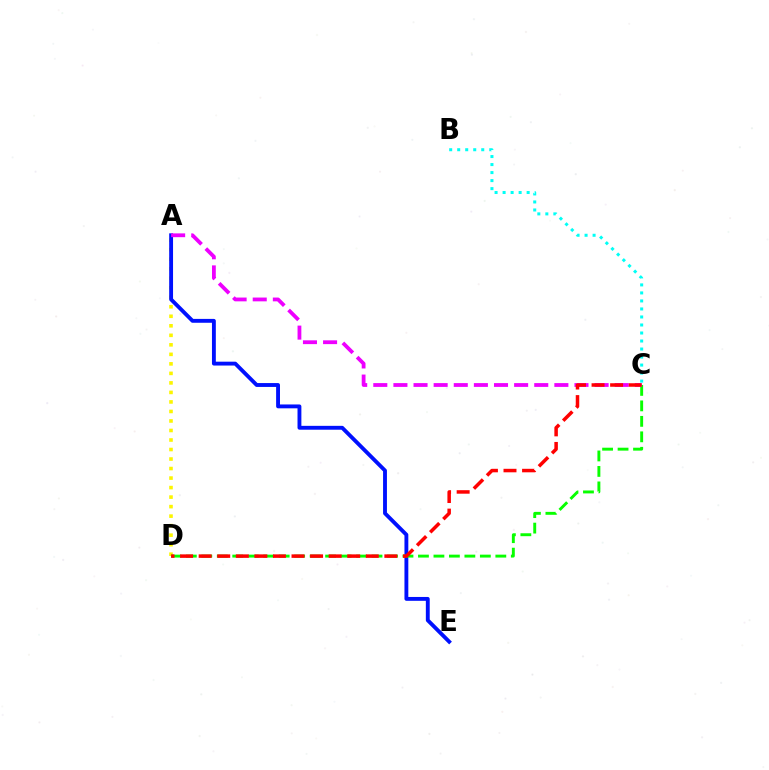{('B', 'C'): [{'color': '#00fff6', 'line_style': 'dotted', 'thickness': 2.18}], ('A', 'D'): [{'color': '#fcf500', 'line_style': 'dotted', 'thickness': 2.59}], ('A', 'E'): [{'color': '#0010ff', 'line_style': 'solid', 'thickness': 2.78}], ('C', 'D'): [{'color': '#08ff00', 'line_style': 'dashed', 'thickness': 2.1}, {'color': '#ff0000', 'line_style': 'dashed', 'thickness': 2.52}], ('A', 'C'): [{'color': '#ee00ff', 'line_style': 'dashed', 'thickness': 2.73}]}